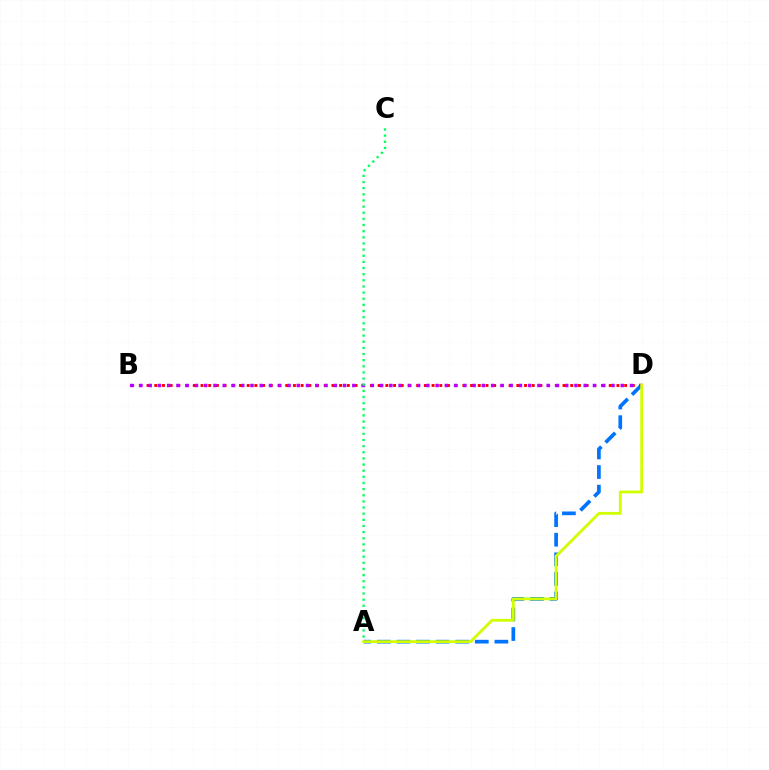{('B', 'D'): [{'color': '#ff0000', 'line_style': 'dotted', 'thickness': 2.09}, {'color': '#b900ff', 'line_style': 'dotted', 'thickness': 2.51}], ('A', 'D'): [{'color': '#0074ff', 'line_style': 'dashed', 'thickness': 2.66}, {'color': '#d1ff00', 'line_style': 'solid', 'thickness': 2.03}], ('A', 'C'): [{'color': '#00ff5c', 'line_style': 'dotted', 'thickness': 1.67}]}